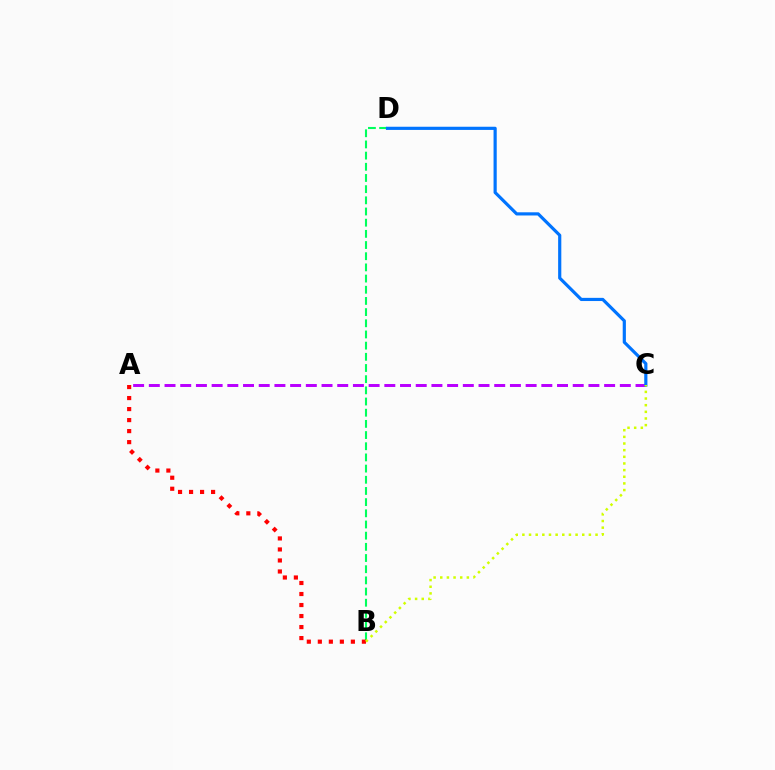{('B', 'D'): [{'color': '#00ff5c', 'line_style': 'dashed', 'thickness': 1.52}], ('A', 'C'): [{'color': '#b900ff', 'line_style': 'dashed', 'thickness': 2.13}], ('A', 'B'): [{'color': '#ff0000', 'line_style': 'dotted', 'thickness': 2.99}], ('C', 'D'): [{'color': '#0074ff', 'line_style': 'solid', 'thickness': 2.29}], ('B', 'C'): [{'color': '#d1ff00', 'line_style': 'dotted', 'thickness': 1.81}]}